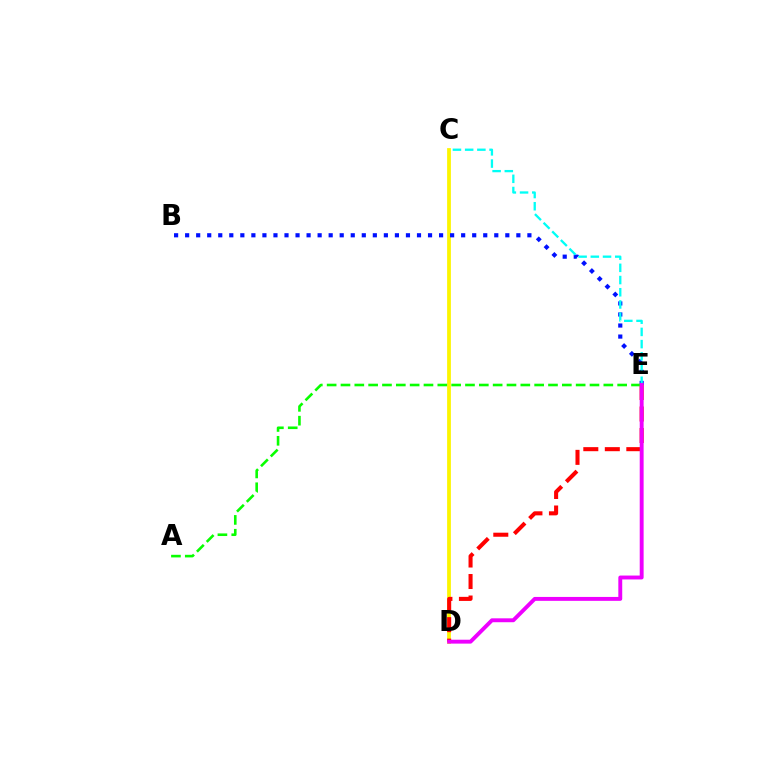{('C', 'D'): [{'color': '#fcf500', 'line_style': 'solid', 'thickness': 2.71}], ('D', 'E'): [{'color': '#ff0000', 'line_style': 'dashed', 'thickness': 2.92}, {'color': '#ee00ff', 'line_style': 'solid', 'thickness': 2.81}], ('B', 'E'): [{'color': '#0010ff', 'line_style': 'dotted', 'thickness': 3.0}], ('A', 'E'): [{'color': '#08ff00', 'line_style': 'dashed', 'thickness': 1.88}], ('C', 'E'): [{'color': '#00fff6', 'line_style': 'dashed', 'thickness': 1.66}]}